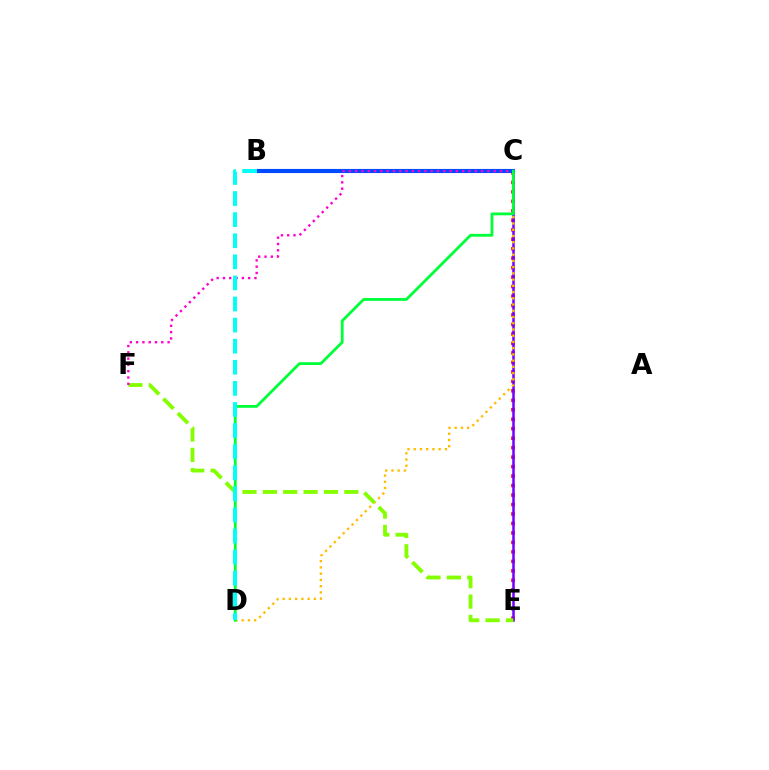{('C', 'E'): [{'color': '#ff0000', 'line_style': 'dotted', 'thickness': 2.57}, {'color': '#7200ff', 'line_style': 'solid', 'thickness': 1.81}], ('C', 'D'): [{'color': '#ffbd00', 'line_style': 'dotted', 'thickness': 1.69}, {'color': '#00ff39', 'line_style': 'solid', 'thickness': 2.01}], ('B', 'C'): [{'color': '#004bff', 'line_style': 'solid', 'thickness': 2.96}], ('E', 'F'): [{'color': '#84ff00', 'line_style': 'dashed', 'thickness': 2.77}], ('C', 'F'): [{'color': '#ff00cf', 'line_style': 'dotted', 'thickness': 1.71}], ('B', 'D'): [{'color': '#00fff6', 'line_style': 'dashed', 'thickness': 2.87}]}